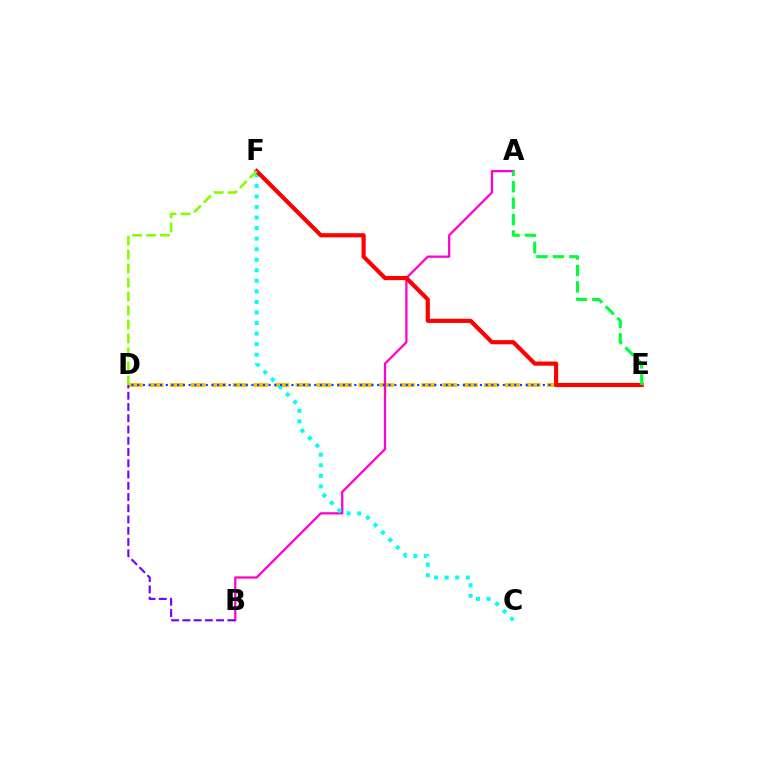{('D', 'E'): [{'color': '#ffbd00', 'line_style': 'dashed', 'thickness': 2.85}, {'color': '#004bff', 'line_style': 'dotted', 'thickness': 1.55}], ('A', 'B'): [{'color': '#ff00cf', 'line_style': 'solid', 'thickness': 1.62}], ('C', 'F'): [{'color': '#00fff6', 'line_style': 'dotted', 'thickness': 2.87}], ('E', 'F'): [{'color': '#ff0000', 'line_style': 'solid', 'thickness': 3.0}], ('A', 'E'): [{'color': '#00ff39', 'line_style': 'dashed', 'thickness': 2.23}], ('D', 'F'): [{'color': '#84ff00', 'line_style': 'dashed', 'thickness': 1.9}], ('B', 'D'): [{'color': '#7200ff', 'line_style': 'dashed', 'thickness': 1.53}]}